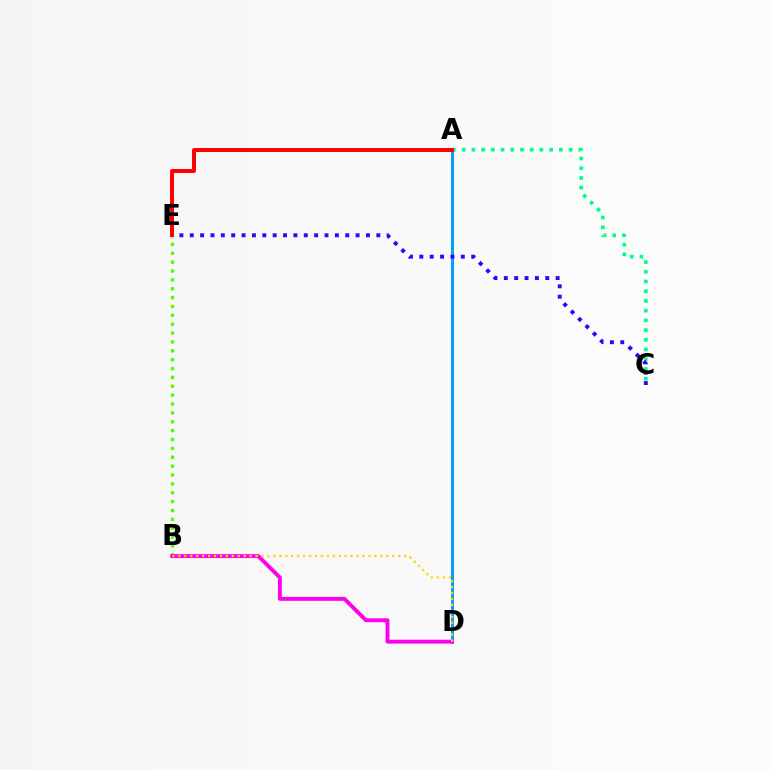{('B', 'E'): [{'color': '#4fff00', 'line_style': 'dotted', 'thickness': 2.41}], ('A', 'C'): [{'color': '#00ff86', 'line_style': 'dotted', 'thickness': 2.64}], ('A', 'D'): [{'color': '#009eff', 'line_style': 'solid', 'thickness': 2.13}], ('B', 'D'): [{'color': '#ff00ed', 'line_style': 'solid', 'thickness': 2.81}, {'color': '#ffd500', 'line_style': 'dotted', 'thickness': 1.61}], ('C', 'E'): [{'color': '#3700ff', 'line_style': 'dotted', 'thickness': 2.82}], ('A', 'E'): [{'color': '#ff0000', 'line_style': 'solid', 'thickness': 2.85}]}